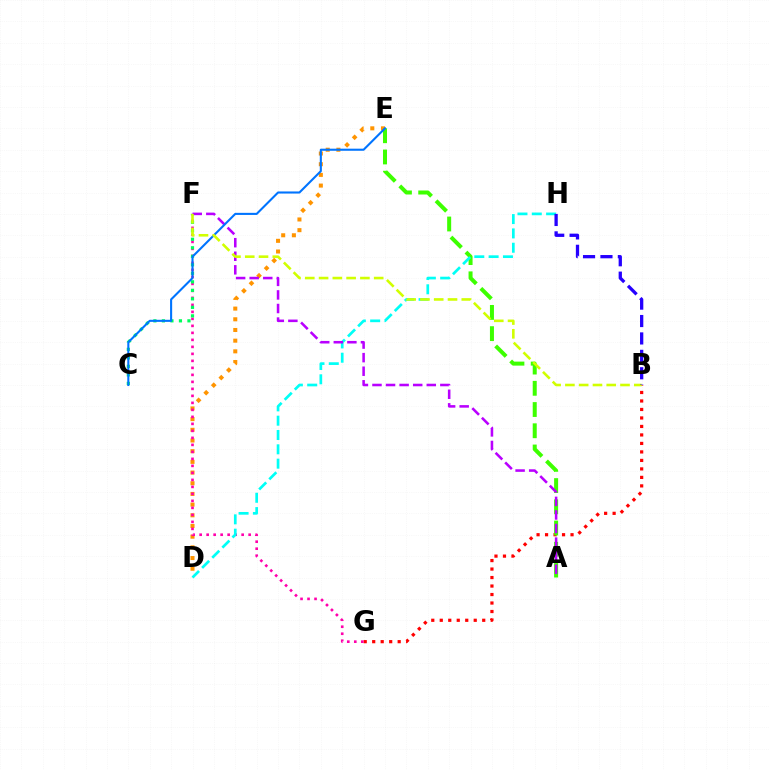{('B', 'G'): [{'color': '#ff0000', 'line_style': 'dotted', 'thickness': 2.31}], ('D', 'E'): [{'color': '#ff9400', 'line_style': 'dotted', 'thickness': 2.9}], ('A', 'E'): [{'color': '#3dff00', 'line_style': 'dashed', 'thickness': 2.88}], ('F', 'G'): [{'color': '#ff00ac', 'line_style': 'dotted', 'thickness': 1.9}], ('C', 'F'): [{'color': '#00ff5c', 'line_style': 'dotted', 'thickness': 2.31}], ('D', 'H'): [{'color': '#00fff6', 'line_style': 'dashed', 'thickness': 1.95}], ('A', 'F'): [{'color': '#b900ff', 'line_style': 'dashed', 'thickness': 1.84}], ('C', 'E'): [{'color': '#0074ff', 'line_style': 'solid', 'thickness': 1.51}], ('B', 'F'): [{'color': '#d1ff00', 'line_style': 'dashed', 'thickness': 1.87}], ('B', 'H'): [{'color': '#2500ff', 'line_style': 'dashed', 'thickness': 2.36}]}